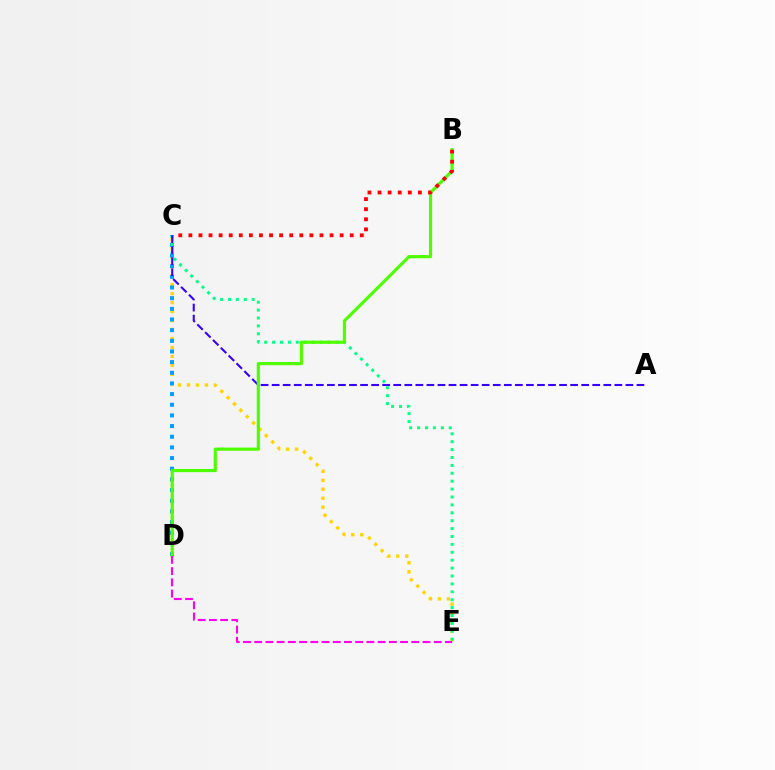{('C', 'E'): [{'color': '#ffd500', 'line_style': 'dotted', 'thickness': 2.44}, {'color': '#00ff86', 'line_style': 'dotted', 'thickness': 2.15}], ('C', 'D'): [{'color': '#009eff', 'line_style': 'dotted', 'thickness': 2.9}], ('A', 'C'): [{'color': '#3700ff', 'line_style': 'dashed', 'thickness': 1.5}], ('B', 'D'): [{'color': '#4fff00', 'line_style': 'solid', 'thickness': 2.28}], ('B', 'C'): [{'color': '#ff0000', 'line_style': 'dotted', 'thickness': 2.74}], ('D', 'E'): [{'color': '#ff00ed', 'line_style': 'dashed', 'thickness': 1.52}]}